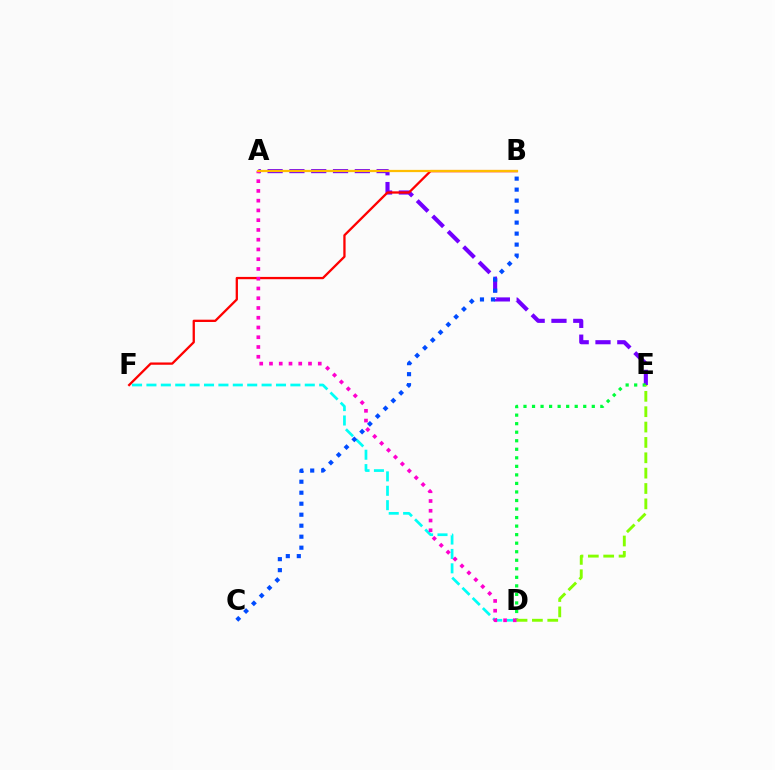{('A', 'E'): [{'color': '#7200ff', 'line_style': 'dashed', 'thickness': 2.96}], ('B', 'F'): [{'color': '#ff0000', 'line_style': 'solid', 'thickness': 1.65}], ('D', 'F'): [{'color': '#00fff6', 'line_style': 'dashed', 'thickness': 1.96}], ('D', 'E'): [{'color': '#00ff39', 'line_style': 'dotted', 'thickness': 2.32}, {'color': '#84ff00', 'line_style': 'dashed', 'thickness': 2.09}], ('A', 'D'): [{'color': '#ff00cf', 'line_style': 'dotted', 'thickness': 2.65}], ('B', 'C'): [{'color': '#004bff', 'line_style': 'dotted', 'thickness': 2.99}], ('A', 'B'): [{'color': '#ffbd00', 'line_style': 'solid', 'thickness': 1.61}]}